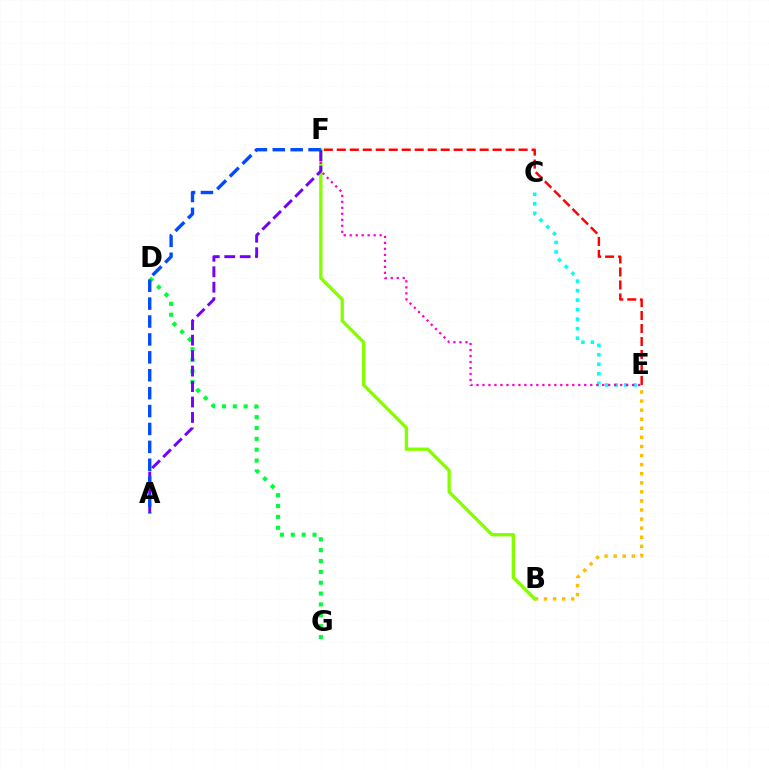{('B', 'E'): [{'color': '#ffbd00', 'line_style': 'dotted', 'thickness': 2.47}], ('D', 'G'): [{'color': '#00ff39', 'line_style': 'dotted', 'thickness': 2.95}], ('C', 'E'): [{'color': '#00fff6', 'line_style': 'dotted', 'thickness': 2.58}], ('B', 'F'): [{'color': '#84ff00', 'line_style': 'solid', 'thickness': 2.4}], ('E', 'F'): [{'color': '#ff00cf', 'line_style': 'dotted', 'thickness': 1.63}, {'color': '#ff0000', 'line_style': 'dashed', 'thickness': 1.76}], ('A', 'F'): [{'color': '#7200ff', 'line_style': 'dashed', 'thickness': 2.1}, {'color': '#004bff', 'line_style': 'dashed', 'thickness': 2.43}]}